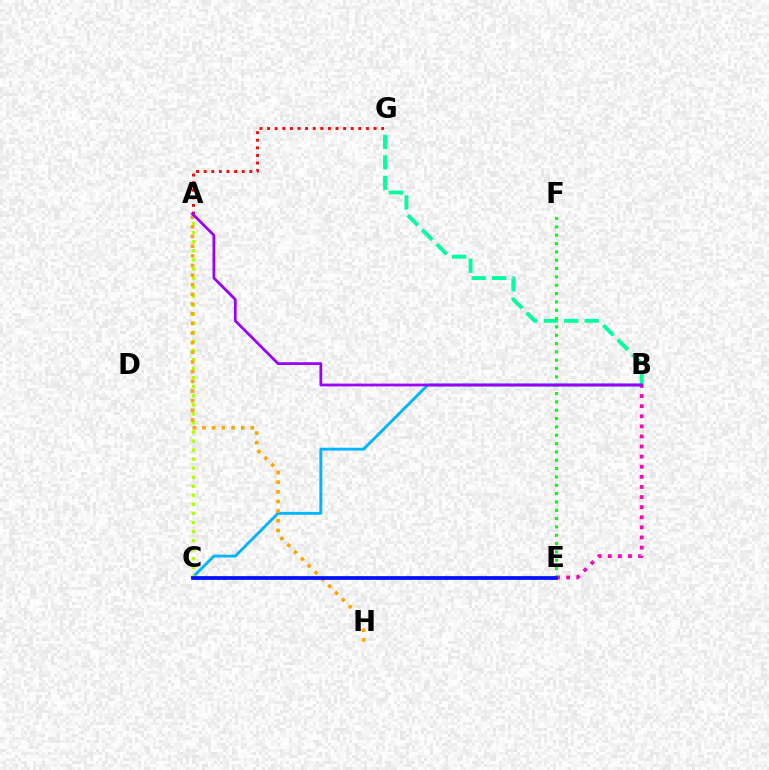{('B', 'G'): [{'color': '#00ff9d', 'line_style': 'dashed', 'thickness': 2.78}], ('B', 'C'): [{'color': '#00b5ff', 'line_style': 'solid', 'thickness': 2.08}], ('B', 'E'): [{'color': '#ff00bd', 'line_style': 'dotted', 'thickness': 2.75}], ('A', 'C'): [{'color': '#b3ff00', 'line_style': 'dotted', 'thickness': 2.46}], ('E', 'F'): [{'color': '#08ff00', 'line_style': 'dotted', 'thickness': 2.26}], ('A', 'H'): [{'color': '#ffa500', 'line_style': 'dotted', 'thickness': 2.62}], ('A', 'G'): [{'color': '#ff0000', 'line_style': 'dotted', 'thickness': 2.07}], ('A', 'B'): [{'color': '#9b00ff', 'line_style': 'solid', 'thickness': 1.99}], ('C', 'E'): [{'color': '#0010ff', 'line_style': 'solid', 'thickness': 2.69}]}